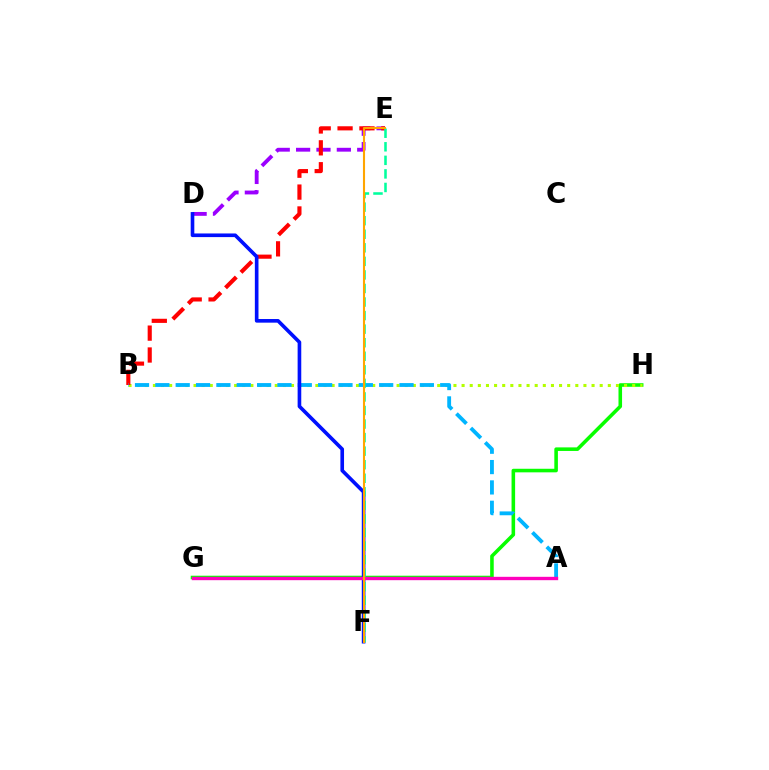{('D', 'E'): [{'color': '#9b00ff', 'line_style': 'dashed', 'thickness': 2.77}], ('G', 'H'): [{'color': '#08ff00', 'line_style': 'solid', 'thickness': 2.57}], ('B', 'H'): [{'color': '#b3ff00', 'line_style': 'dotted', 'thickness': 2.21}], ('B', 'E'): [{'color': '#ff0000', 'line_style': 'dashed', 'thickness': 2.97}], ('A', 'B'): [{'color': '#00b5ff', 'line_style': 'dashed', 'thickness': 2.76}], ('D', 'F'): [{'color': '#0010ff', 'line_style': 'solid', 'thickness': 2.62}], ('E', 'F'): [{'color': '#00ff9d', 'line_style': 'dashed', 'thickness': 1.84}, {'color': '#ffa500', 'line_style': 'solid', 'thickness': 1.51}], ('A', 'G'): [{'color': '#ff00bd', 'line_style': 'solid', 'thickness': 2.42}]}